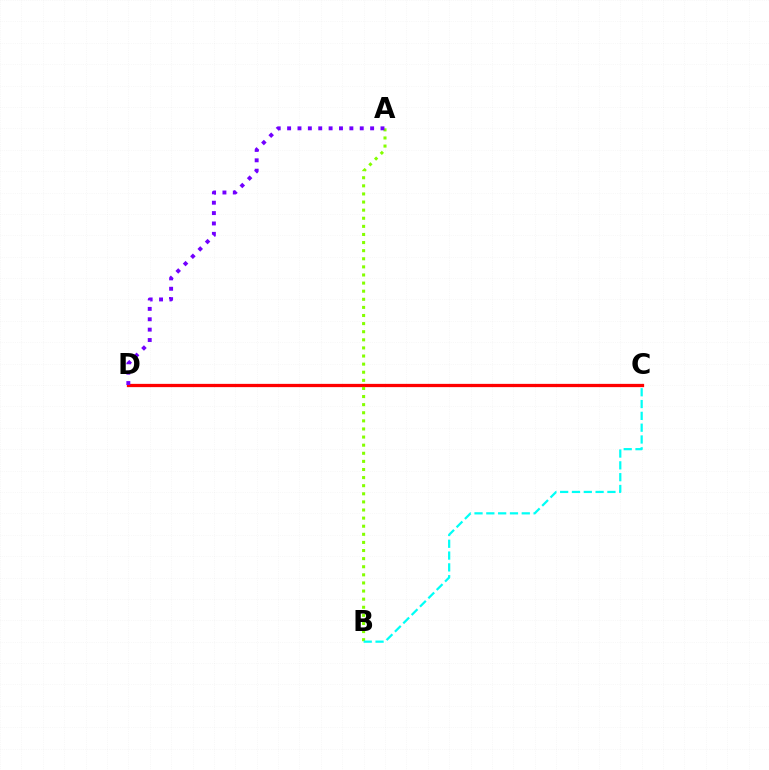{('C', 'D'): [{'color': '#ff0000', 'line_style': 'solid', 'thickness': 2.35}], ('A', 'B'): [{'color': '#84ff00', 'line_style': 'dotted', 'thickness': 2.2}], ('A', 'D'): [{'color': '#7200ff', 'line_style': 'dotted', 'thickness': 2.82}], ('B', 'C'): [{'color': '#00fff6', 'line_style': 'dashed', 'thickness': 1.6}]}